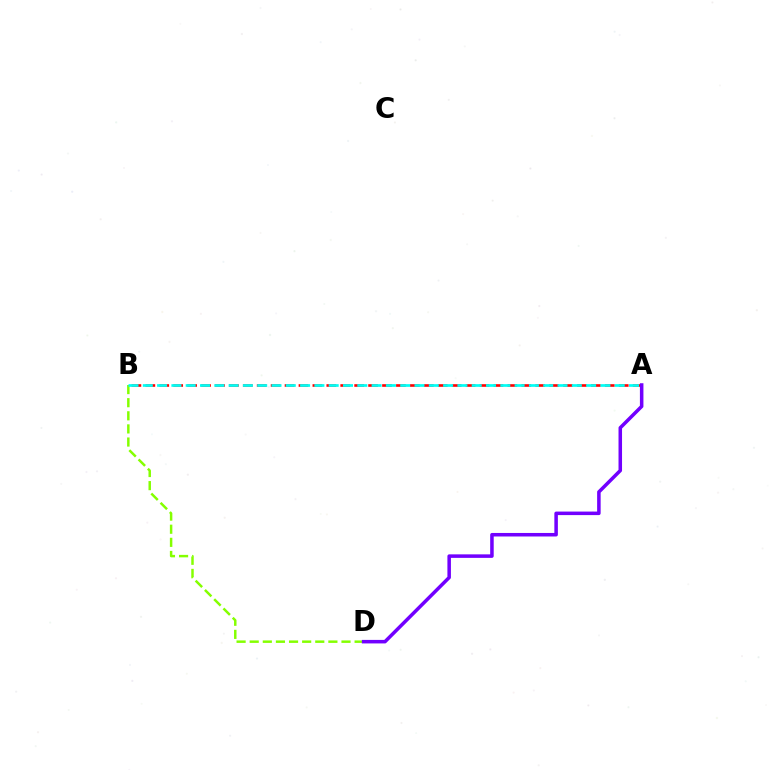{('A', 'B'): [{'color': '#ff0000', 'line_style': 'dashed', 'thickness': 1.89}, {'color': '#00fff6', 'line_style': 'dashed', 'thickness': 1.94}], ('B', 'D'): [{'color': '#84ff00', 'line_style': 'dashed', 'thickness': 1.78}], ('A', 'D'): [{'color': '#7200ff', 'line_style': 'solid', 'thickness': 2.53}]}